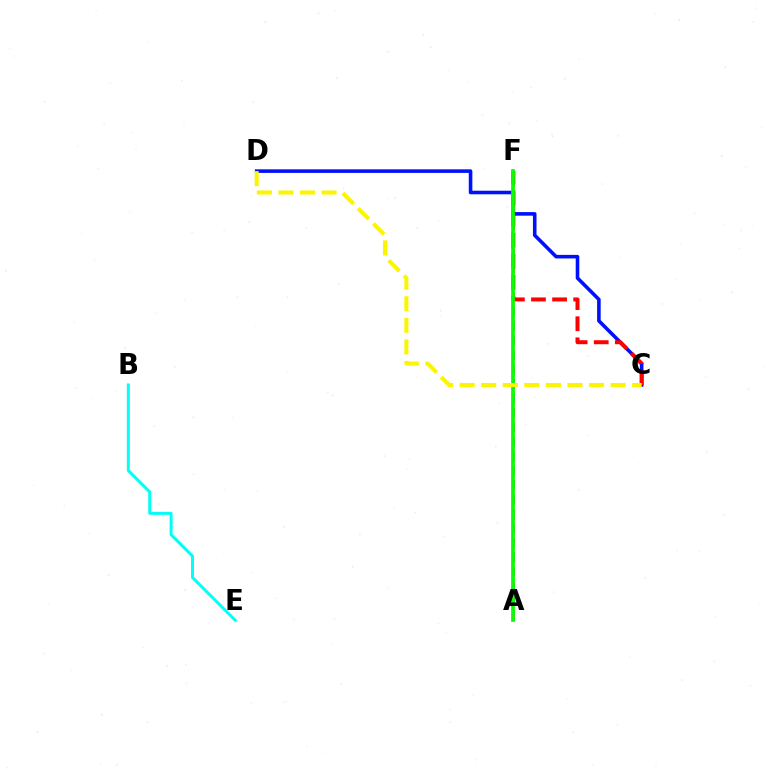{('C', 'D'): [{'color': '#0010ff', 'line_style': 'solid', 'thickness': 2.58}, {'color': '#fcf500', 'line_style': 'dashed', 'thickness': 2.93}], ('A', 'F'): [{'color': '#ee00ff', 'line_style': 'dashed', 'thickness': 1.97}, {'color': '#08ff00', 'line_style': 'solid', 'thickness': 2.69}], ('B', 'E'): [{'color': '#00fff6', 'line_style': 'solid', 'thickness': 2.15}], ('C', 'F'): [{'color': '#ff0000', 'line_style': 'dashed', 'thickness': 2.87}]}